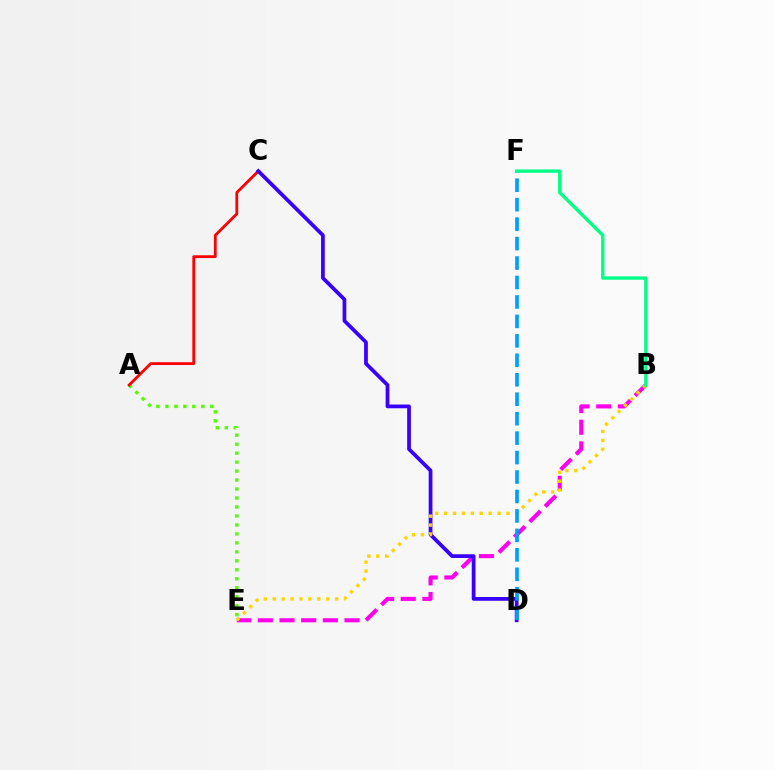{('A', 'E'): [{'color': '#4fff00', 'line_style': 'dotted', 'thickness': 2.44}], ('A', 'C'): [{'color': '#ff0000', 'line_style': 'solid', 'thickness': 2.02}], ('B', 'E'): [{'color': '#ff00ed', 'line_style': 'dashed', 'thickness': 2.94}, {'color': '#ffd500', 'line_style': 'dotted', 'thickness': 2.42}], ('C', 'D'): [{'color': '#3700ff', 'line_style': 'solid', 'thickness': 2.69}], ('D', 'F'): [{'color': '#009eff', 'line_style': 'dashed', 'thickness': 2.64}], ('B', 'F'): [{'color': '#00ff86', 'line_style': 'solid', 'thickness': 2.4}]}